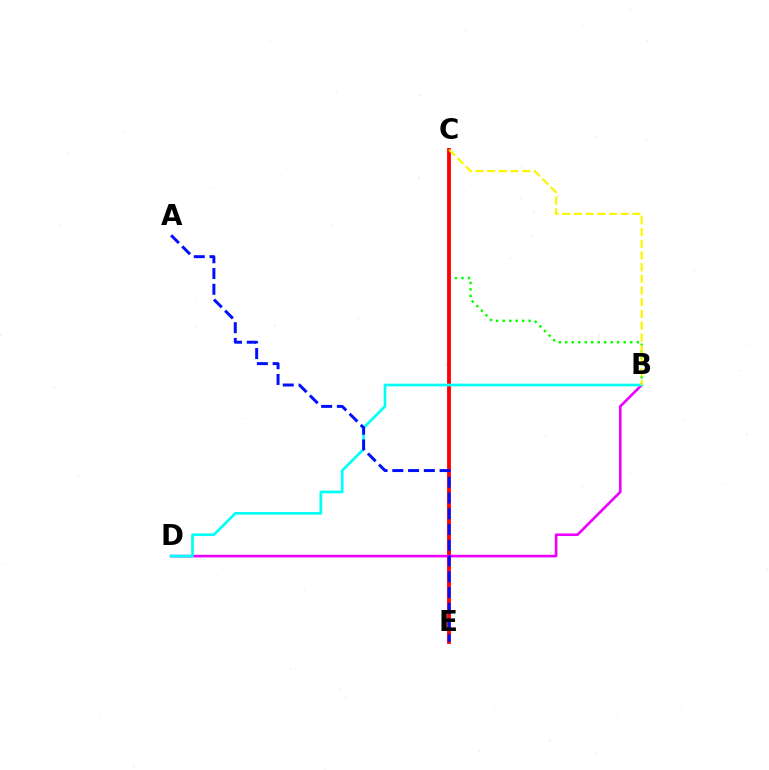{('B', 'C'): [{'color': '#08ff00', 'line_style': 'dotted', 'thickness': 1.77}, {'color': '#fcf500', 'line_style': 'dashed', 'thickness': 1.59}], ('C', 'E'): [{'color': '#ff0000', 'line_style': 'solid', 'thickness': 2.75}], ('B', 'D'): [{'color': '#ee00ff', 'line_style': 'solid', 'thickness': 1.89}, {'color': '#00fff6', 'line_style': 'solid', 'thickness': 1.93}], ('A', 'E'): [{'color': '#0010ff', 'line_style': 'dashed', 'thickness': 2.14}]}